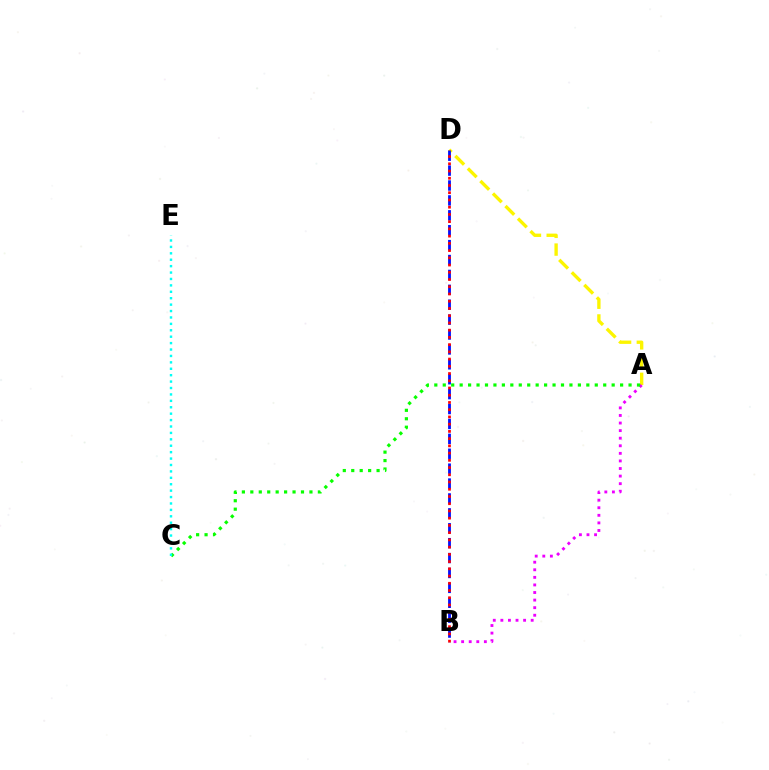{('A', 'D'): [{'color': '#fcf500', 'line_style': 'dashed', 'thickness': 2.41}], ('A', 'B'): [{'color': '#ee00ff', 'line_style': 'dotted', 'thickness': 2.06}], ('B', 'D'): [{'color': '#0010ff', 'line_style': 'dashed', 'thickness': 2.02}, {'color': '#ff0000', 'line_style': 'dotted', 'thickness': 1.97}], ('A', 'C'): [{'color': '#08ff00', 'line_style': 'dotted', 'thickness': 2.29}], ('C', 'E'): [{'color': '#00fff6', 'line_style': 'dotted', 'thickness': 1.74}]}